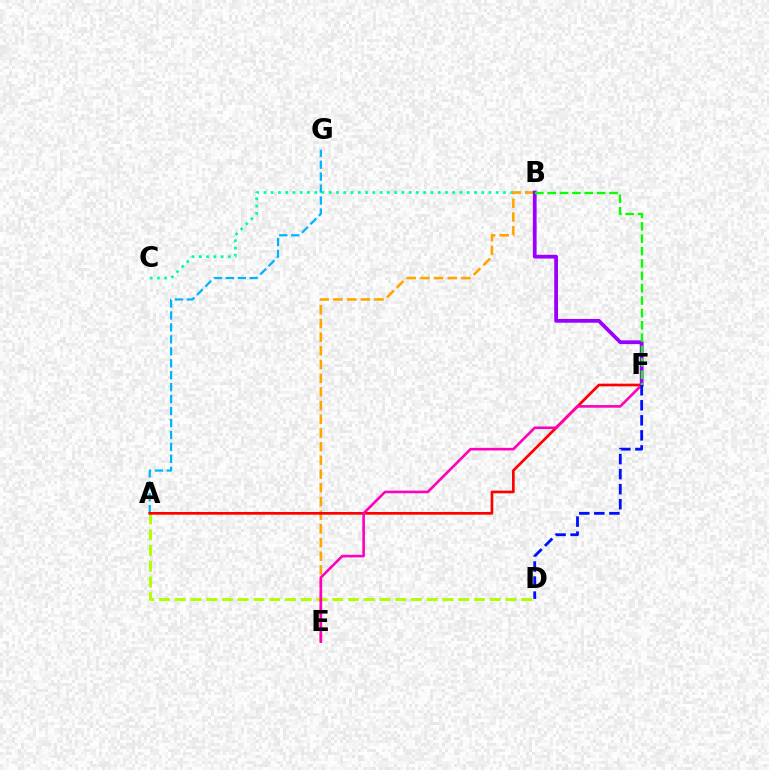{('A', 'G'): [{'color': '#00b5ff', 'line_style': 'dashed', 'thickness': 1.62}], ('B', 'C'): [{'color': '#00ff9d', 'line_style': 'dotted', 'thickness': 1.97}], ('A', 'D'): [{'color': '#b3ff00', 'line_style': 'dashed', 'thickness': 2.14}], ('B', 'E'): [{'color': '#ffa500', 'line_style': 'dashed', 'thickness': 1.86}], ('B', 'F'): [{'color': '#9b00ff', 'line_style': 'solid', 'thickness': 2.72}, {'color': '#08ff00', 'line_style': 'dashed', 'thickness': 1.68}], ('A', 'F'): [{'color': '#ff0000', 'line_style': 'solid', 'thickness': 1.94}], ('E', 'F'): [{'color': '#ff00bd', 'line_style': 'solid', 'thickness': 1.89}], ('D', 'F'): [{'color': '#0010ff', 'line_style': 'dashed', 'thickness': 2.04}]}